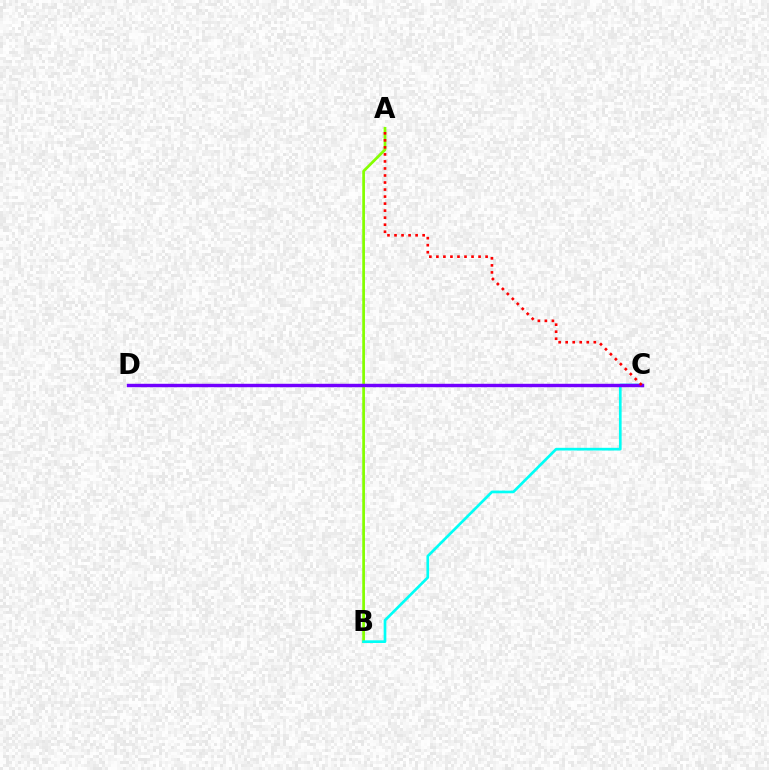{('A', 'B'): [{'color': '#84ff00', 'line_style': 'solid', 'thickness': 1.96}], ('B', 'C'): [{'color': '#00fff6', 'line_style': 'solid', 'thickness': 1.94}], ('C', 'D'): [{'color': '#7200ff', 'line_style': 'solid', 'thickness': 2.47}], ('A', 'C'): [{'color': '#ff0000', 'line_style': 'dotted', 'thickness': 1.91}]}